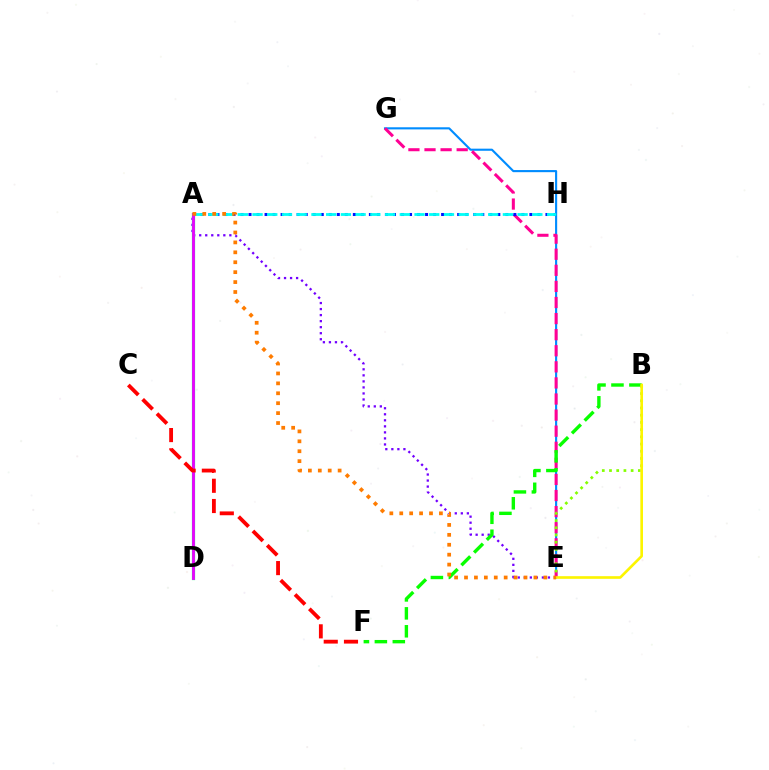{('E', 'G'): [{'color': '#008cff', 'line_style': 'solid', 'thickness': 1.53}, {'color': '#ff0094', 'line_style': 'dashed', 'thickness': 2.19}], ('A', 'H'): [{'color': '#0010ff', 'line_style': 'dotted', 'thickness': 2.18}, {'color': '#00fff6', 'line_style': 'dashed', 'thickness': 2.0}], ('A', 'E'): [{'color': '#7200ff', 'line_style': 'dotted', 'thickness': 1.64}, {'color': '#ff7c00', 'line_style': 'dotted', 'thickness': 2.69}], ('B', 'F'): [{'color': '#08ff00', 'line_style': 'dashed', 'thickness': 2.44}], ('A', 'D'): [{'color': '#00ff74', 'line_style': 'solid', 'thickness': 2.31}, {'color': '#ee00ff', 'line_style': 'solid', 'thickness': 2.01}], ('B', 'E'): [{'color': '#84ff00', 'line_style': 'dotted', 'thickness': 1.96}, {'color': '#fcf500', 'line_style': 'solid', 'thickness': 1.9}], ('C', 'F'): [{'color': '#ff0000', 'line_style': 'dashed', 'thickness': 2.75}]}